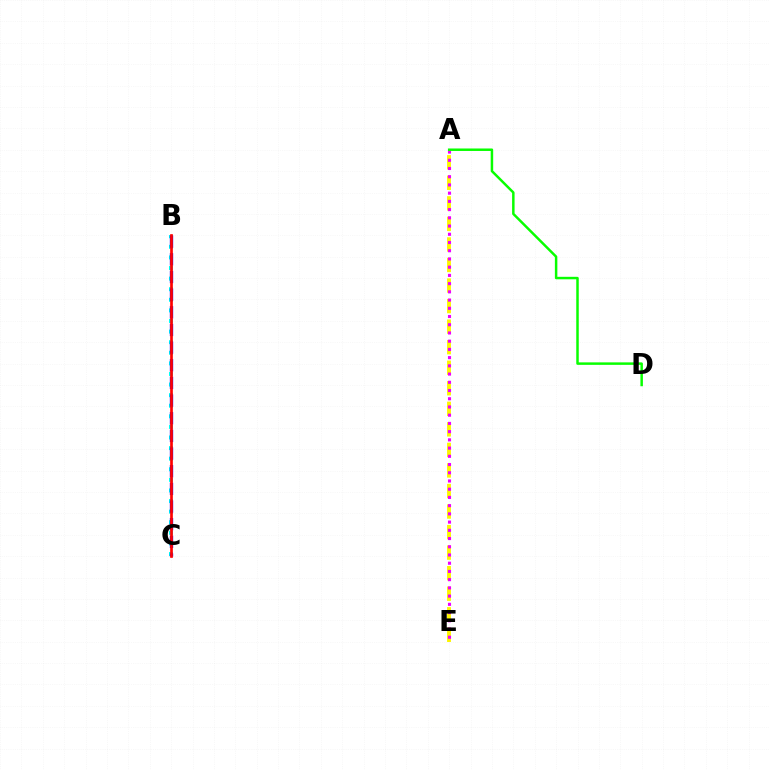{('A', 'E'): [{'color': '#fcf500', 'line_style': 'dashed', 'thickness': 2.79}, {'color': '#ee00ff', 'line_style': 'dotted', 'thickness': 2.23}], ('B', 'C'): [{'color': '#00fff6', 'line_style': 'dotted', 'thickness': 2.88}, {'color': '#0010ff', 'line_style': 'dashed', 'thickness': 2.4}, {'color': '#ff0000', 'line_style': 'solid', 'thickness': 1.94}], ('A', 'D'): [{'color': '#08ff00', 'line_style': 'solid', 'thickness': 1.79}]}